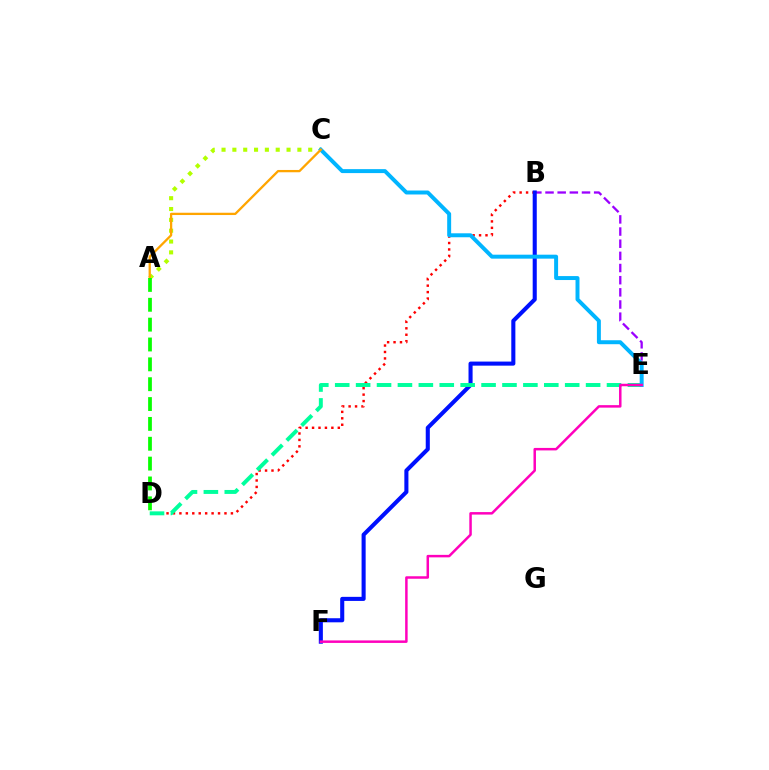{('B', 'D'): [{'color': '#ff0000', 'line_style': 'dotted', 'thickness': 1.75}], ('B', 'E'): [{'color': '#9b00ff', 'line_style': 'dashed', 'thickness': 1.65}], ('B', 'F'): [{'color': '#0010ff', 'line_style': 'solid', 'thickness': 2.93}], ('D', 'E'): [{'color': '#00ff9d', 'line_style': 'dashed', 'thickness': 2.84}], ('A', 'C'): [{'color': '#b3ff00', 'line_style': 'dotted', 'thickness': 2.94}, {'color': '#ffa500', 'line_style': 'solid', 'thickness': 1.65}], ('C', 'E'): [{'color': '#00b5ff', 'line_style': 'solid', 'thickness': 2.85}], ('E', 'F'): [{'color': '#ff00bd', 'line_style': 'solid', 'thickness': 1.79}], ('A', 'D'): [{'color': '#08ff00', 'line_style': 'dashed', 'thickness': 2.7}]}